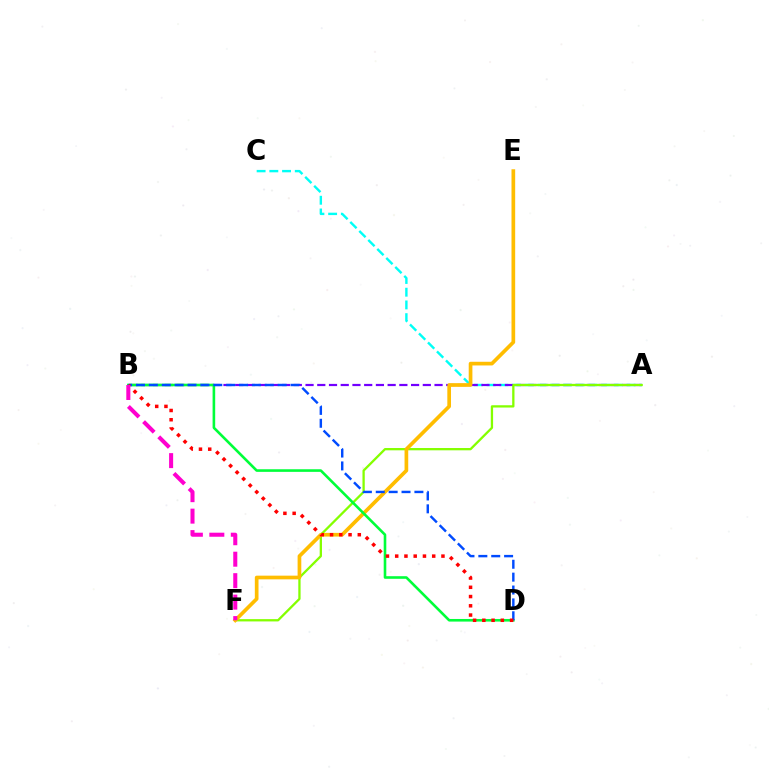{('A', 'C'): [{'color': '#00fff6', 'line_style': 'dashed', 'thickness': 1.73}], ('A', 'B'): [{'color': '#7200ff', 'line_style': 'dashed', 'thickness': 1.59}], ('A', 'F'): [{'color': '#84ff00', 'line_style': 'solid', 'thickness': 1.65}], ('E', 'F'): [{'color': '#ffbd00', 'line_style': 'solid', 'thickness': 2.65}], ('B', 'D'): [{'color': '#00ff39', 'line_style': 'solid', 'thickness': 1.88}, {'color': '#004bff', 'line_style': 'dashed', 'thickness': 1.75}, {'color': '#ff0000', 'line_style': 'dotted', 'thickness': 2.51}], ('B', 'F'): [{'color': '#ff00cf', 'line_style': 'dashed', 'thickness': 2.92}]}